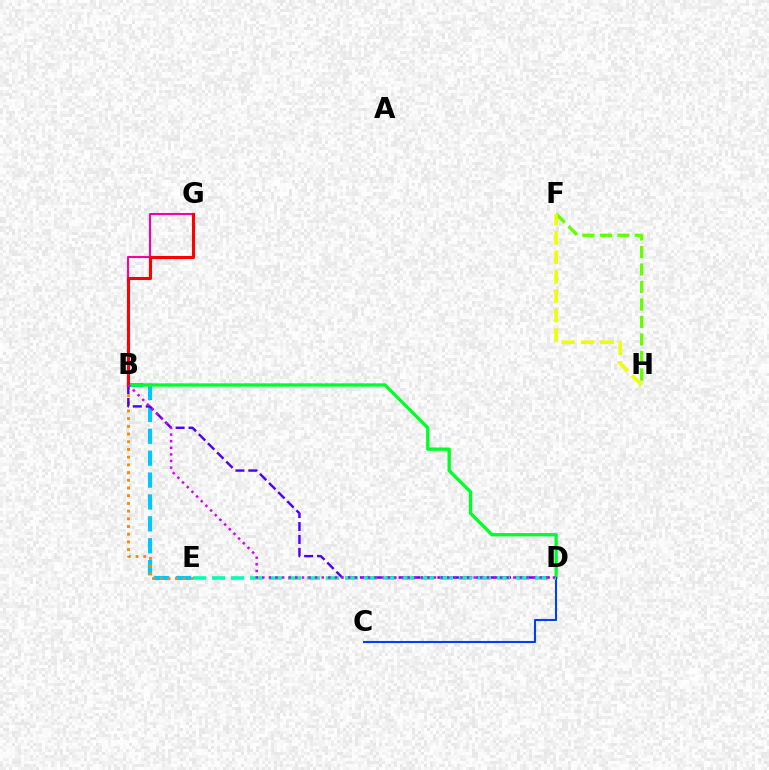{('B', 'E'): [{'color': '#00c7ff', 'line_style': 'dashed', 'thickness': 2.97}, {'color': '#ff8800', 'line_style': 'dotted', 'thickness': 2.09}], ('B', 'G'): [{'color': '#ff00a0', 'line_style': 'solid', 'thickness': 1.51}, {'color': '#ff0000', 'line_style': 'solid', 'thickness': 2.2}], ('B', 'D'): [{'color': '#00ff27', 'line_style': 'solid', 'thickness': 2.39}, {'color': '#4f00ff', 'line_style': 'dashed', 'thickness': 1.76}, {'color': '#d600ff', 'line_style': 'dotted', 'thickness': 1.79}], ('F', 'H'): [{'color': '#66ff00', 'line_style': 'dashed', 'thickness': 2.38}, {'color': '#eeff00', 'line_style': 'dashed', 'thickness': 2.63}], ('C', 'D'): [{'color': '#003fff', 'line_style': 'solid', 'thickness': 1.51}], ('D', 'E'): [{'color': '#00ffaf', 'line_style': 'dashed', 'thickness': 2.58}]}